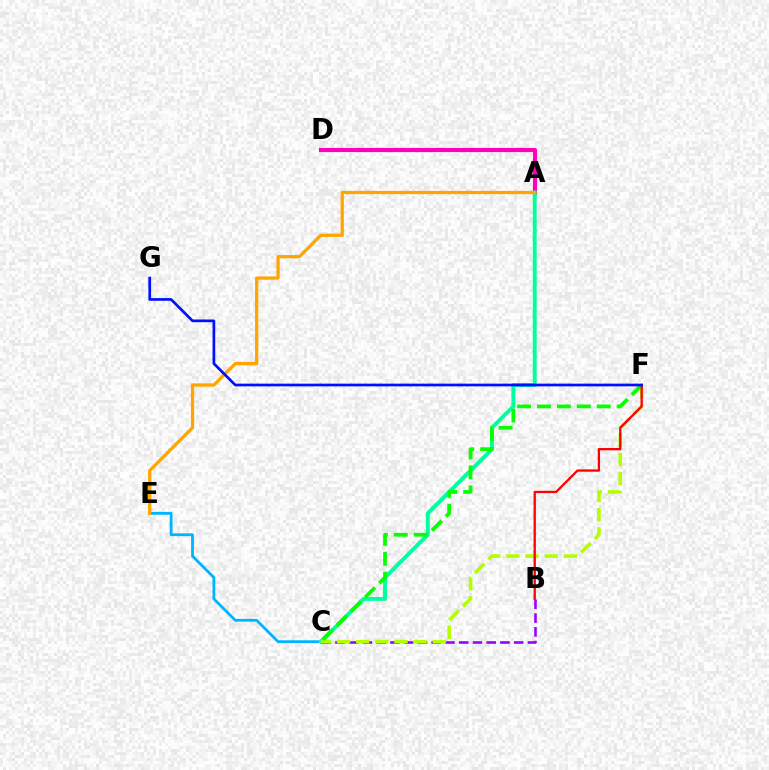{('A', 'D'): [{'color': '#ff00bd', 'line_style': 'solid', 'thickness': 2.99}], ('C', 'E'): [{'color': '#00b5ff', 'line_style': 'solid', 'thickness': 2.02}], ('A', 'C'): [{'color': '#00ff9d', 'line_style': 'solid', 'thickness': 2.81}], ('B', 'C'): [{'color': '#9b00ff', 'line_style': 'dashed', 'thickness': 1.87}], ('A', 'E'): [{'color': '#ffa500', 'line_style': 'solid', 'thickness': 2.35}], ('C', 'F'): [{'color': '#b3ff00', 'line_style': 'dashed', 'thickness': 2.6}, {'color': '#08ff00', 'line_style': 'dashed', 'thickness': 2.71}], ('B', 'F'): [{'color': '#ff0000', 'line_style': 'solid', 'thickness': 1.66}], ('F', 'G'): [{'color': '#0010ff', 'line_style': 'solid', 'thickness': 1.95}]}